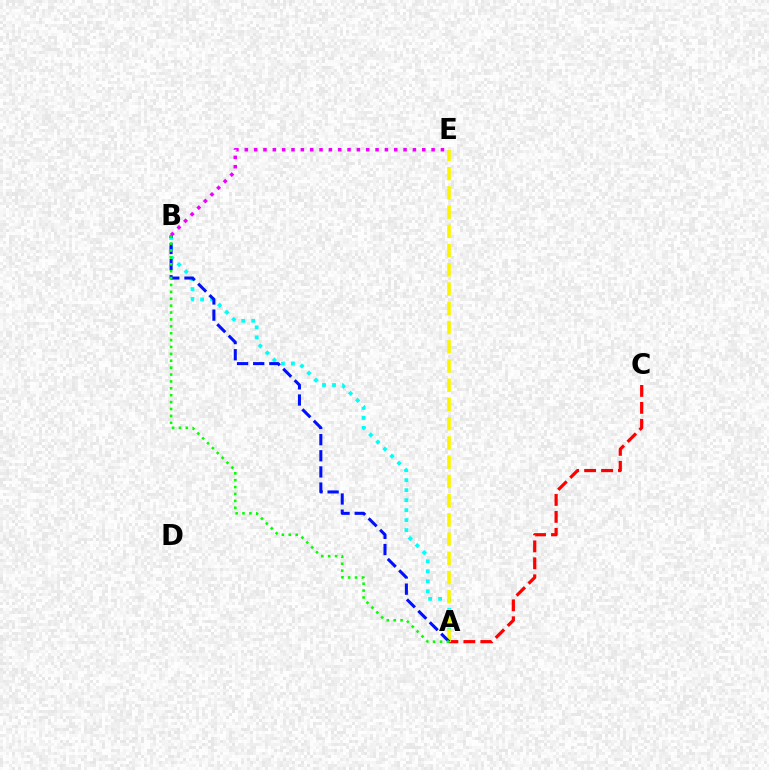{('A', 'B'): [{'color': '#00fff6', 'line_style': 'dotted', 'thickness': 2.72}, {'color': '#0010ff', 'line_style': 'dashed', 'thickness': 2.19}, {'color': '#08ff00', 'line_style': 'dotted', 'thickness': 1.87}], ('A', 'C'): [{'color': '#ff0000', 'line_style': 'dashed', 'thickness': 2.3}], ('A', 'E'): [{'color': '#fcf500', 'line_style': 'dashed', 'thickness': 2.61}], ('B', 'E'): [{'color': '#ee00ff', 'line_style': 'dotted', 'thickness': 2.54}]}